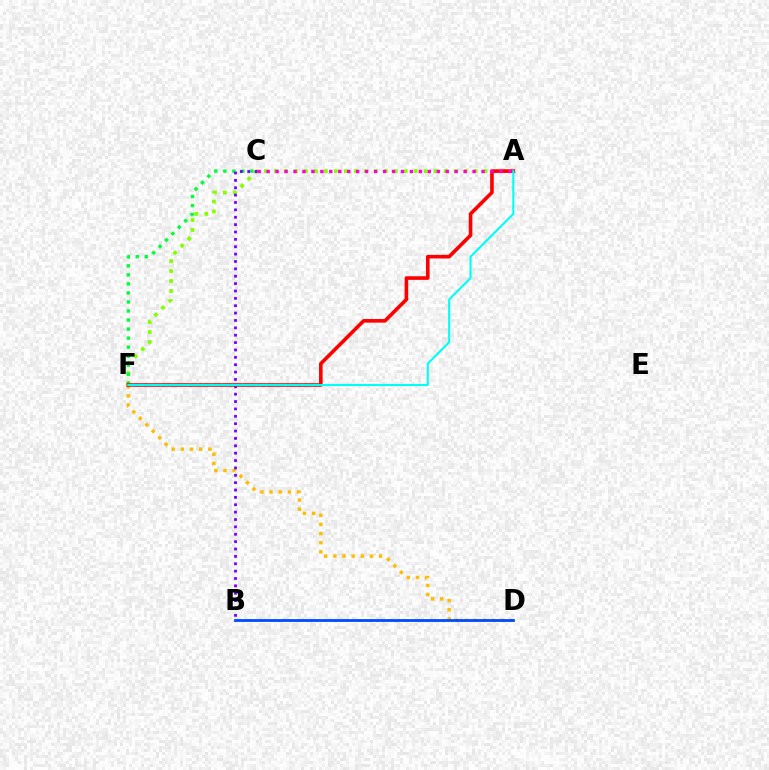{('A', 'F'): [{'color': '#84ff00', 'line_style': 'dotted', 'thickness': 2.71}, {'color': '#ff0000', 'line_style': 'solid', 'thickness': 2.6}, {'color': '#00fff6', 'line_style': 'solid', 'thickness': 1.5}], ('C', 'F'): [{'color': '#00ff39', 'line_style': 'dotted', 'thickness': 2.46}], ('D', 'F'): [{'color': '#ffbd00', 'line_style': 'dotted', 'thickness': 2.48}], ('B', 'C'): [{'color': '#7200ff', 'line_style': 'dotted', 'thickness': 2.0}], ('B', 'D'): [{'color': '#004bff', 'line_style': 'solid', 'thickness': 2.02}], ('A', 'C'): [{'color': '#ff00cf', 'line_style': 'dotted', 'thickness': 2.43}]}